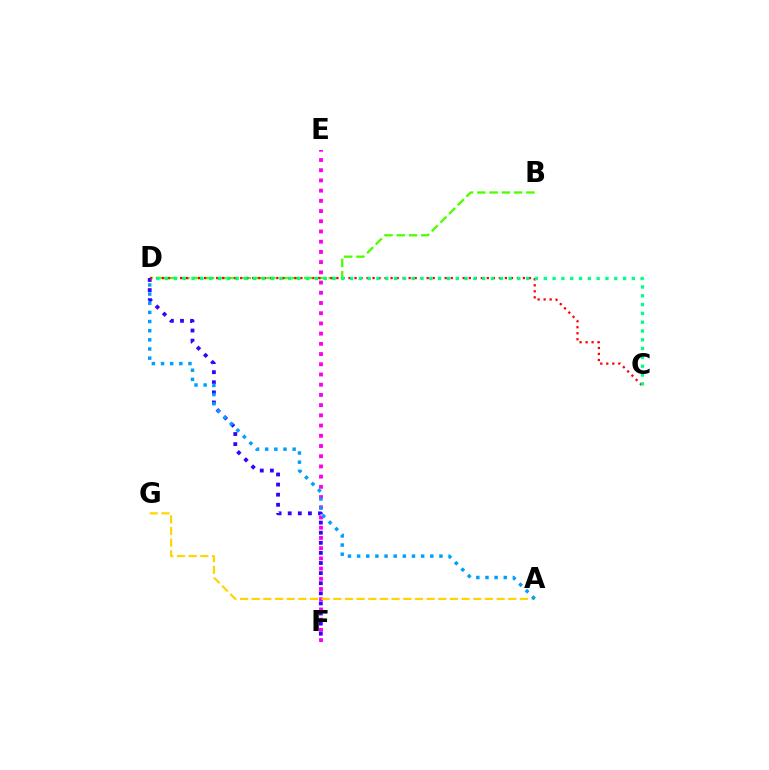{('E', 'F'): [{'color': '#ff00ed', 'line_style': 'dotted', 'thickness': 2.78}], ('B', 'D'): [{'color': '#4fff00', 'line_style': 'dashed', 'thickness': 1.67}], ('D', 'F'): [{'color': '#3700ff', 'line_style': 'dotted', 'thickness': 2.74}], ('A', 'G'): [{'color': '#ffd500', 'line_style': 'dashed', 'thickness': 1.58}], ('A', 'D'): [{'color': '#009eff', 'line_style': 'dotted', 'thickness': 2.49}], ('C', 'D'): [{'color': '#ff0000', 'line_style': 'dotted', 'thickness': 1.63}, {'color': '#00ff86', 'line_style': 'dotted', 'thickness': 2.39}]}